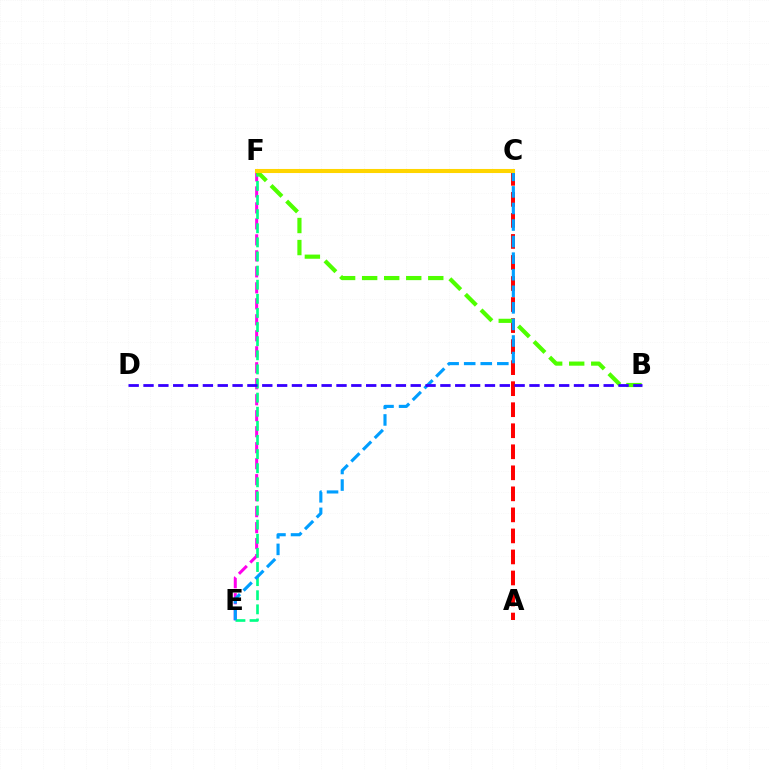{('A', 'C'): [{'color': '#ff0000', 'line_style': 'dashed', 'thickness': 2.86}], ('E', 'F'): [{'color': '#ff00ed', 'line_style': 'dashed', 'thickness': 2.17}, {'color': '#00ff86', 'line_style': 'dashed', 'thickness': 1.92}], ('B', 'F'): [{'color': '#4fff00', 'line_style': 'dashed', 'thickness': 2.99}], ('C', 'E'): [{'color': '#009eff', 'line_style': 'dashed', 'thickness': 2.25}], ('C', 'F'): [{'color': '#ffd500', 'line_style': 'solid', 'thickness': 2.93}], ('B', 'D'): [{'color': '#3700ff', 'line_style': 'dashed', 'thickness': 2.02}]}